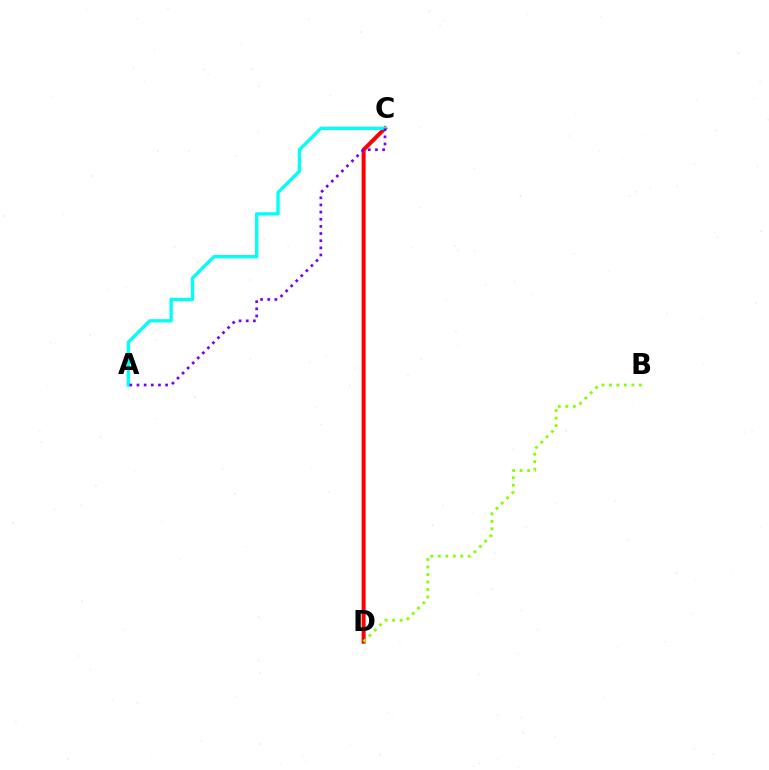{('C', 'D'): [{'color': '#ff0000', 'line_style': 'solid', 'thickness': 2.89}], ('B', 'D'): [{'color': '#84ff00', 'line_style': 'dotted', 'thickness': 2.03}], ('A', 'C'): [{'color': '#00fff6', 'line_style': 'solid', 'thickness': 2.39}, {'color': '#7200ff', 'line_style': 'dotted', 'thickness': 1.94}]}